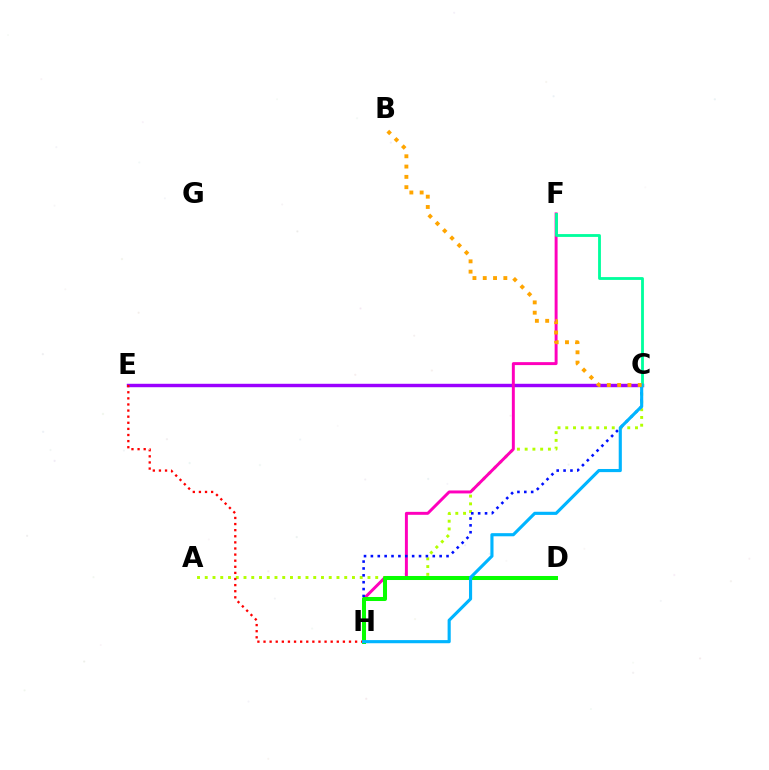{('A', 'C'): [{'color': '#b3ff00', 'line_style': 'dotted', 'thickness': 2.11}], ('C', 'E'): [{'color': '#9b00ff', 'line_style': 'solid', 'thickness': 2.47}], ('F', 'H'): [{'color': '#ff00bd', 'line_style': 'solid', 'thickness': 2.13}], ('E', 'H'): [{'color': '#ff0000', 'line_style': 'dotted', 'thickness': 1.66}], ('C', 'F'): [{'color': '#00ff9d', 'line_style': 'solid', 'thickness': 2.03}], ('C', 'H'): [{'color': '#0010ff', 'line_style': 'dotted', 'thickness': 1.87}, {'color': '#00b5ff', 'line_style': 'solid', 'thickness': 2.26}], ('D', 'H'): [{'color': '#08ff00', 'line_style': 'solid', 'thickness': 2.9}], ('B', 'C'): [{'color': '#ffa500', 'line_style': 'dotted', 'thickness': 2.8}]}